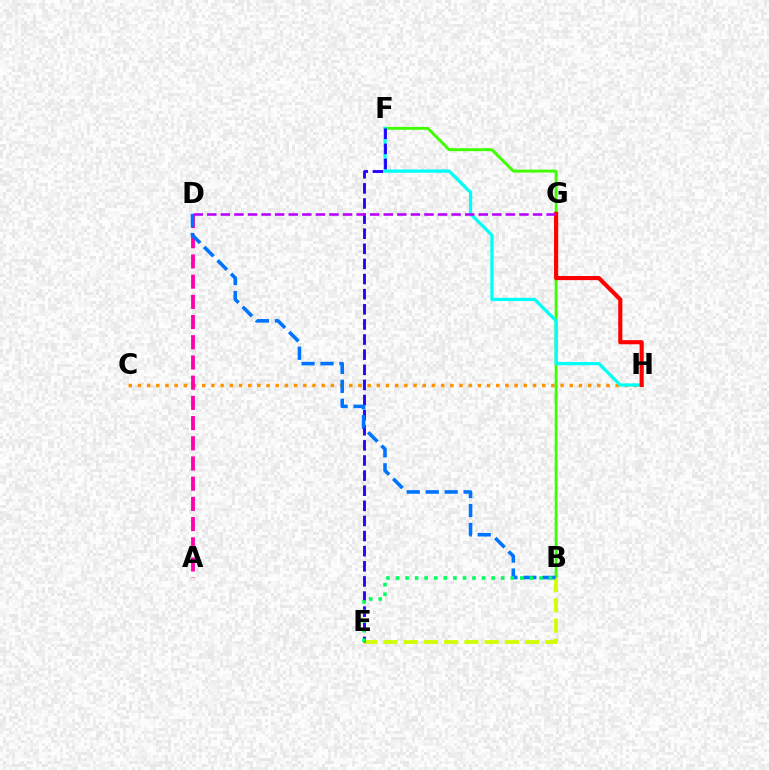{('C', 'H'): [{'color': '#ff9400', 'line_style': 'dotted', 'thickness': 2.5}], ('B', 'F'): [{'color': '#3dff00', 'line_style': 'solid', 'thickness': 2.08}], ('F', 'H'): [{'color': '#00fff6', 'line_style': 'solid', 'thickness': 2.34}], ('B', 'E'): [{'color': '#d1ff00', 'line_style': 'dashed', 'thickness': 2.75}, {'color': '#00ff5c', 'line_style': 'dotted', 'thickness': 2.6}], ('E', 'F'): [{'color': '#2500ff', 'line_style': 'dashed', 'thickness': 2.05}], ('G', 'H'): [{'color': '#ff0000', 'line_style': 'solid', 'thickness': 2.98}], ('A', 'D'): [{'color': '#ff00ac', 'line_style': 'dashed', 'thickness': 2.74}], ('B', 'D'): [{'color': '#0074ff', 'line_style': 'dashed', 'thickness': 2.58}], ('D', 'G'): [{'color': '#b900ff', 'line_style': 'dashed', 'thickness': 1.84}]}